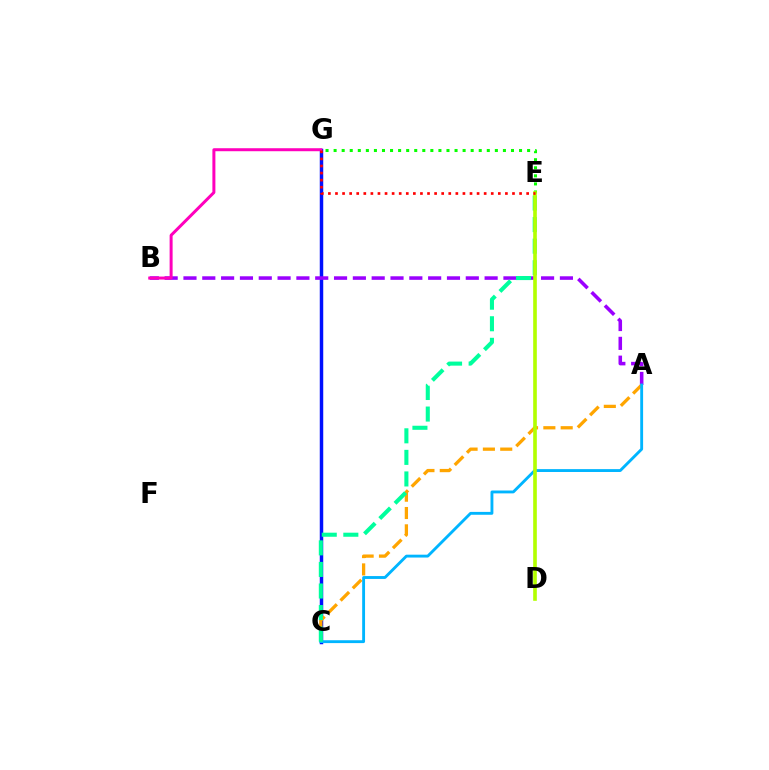{('C', 'G'): [{'color': '#0010ff', 'line_style': 'solid', 'thickness': 2.5}], ('A', 'B'): [{'color': '#9b00ff', 'line_style': 'dashed', 'thickness': 2.56}], ('A', 'C'): [{'color': '#ffa500', 'line_style': 'dashed', 'thickness': 2.35}, {'color': '#00b5ff', 'line_style': 'solid', 'thickness': 2.06}], ('B', 'G'): [{'color': '#ff00bd', 'line_style': 'solid', 'thickness': 2.16}], ('C', 'E'): [{'color': '#00ff9d', 'line_style': 'dashed', 'thickness': 2.93}], ('E', 'G'): [{'color': '#08ff00', 'line_style': 'dotted', 'thickness': 2.19}, {'color': '#ff0000', 'line_style': 'dotted', 'thickness': 1.92}], ('D', 'E'): [{'color': '#b3ff00', 'line_style': 'solid', 'thickness': 2.62}]}